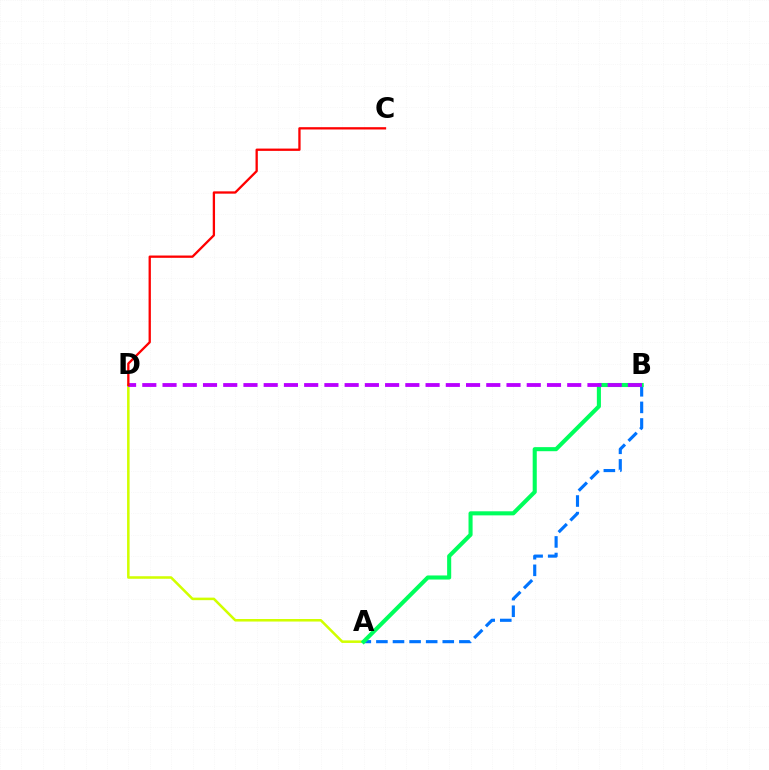{('A', 'D'): [{'color': '#d1ff00', 'line_style': 'solid', 'thickness': 1.83}], ('A', 'B'): [{'color': '#0074ff', 'line_style': 'dashed', 'thickness': 2.25}, {'color': '#00ff5c', 'line_style': 'solid', 'thickness': 2.94}], ('B', 'D'): [{'color': '#b900ff', 'line_style': 'dashed', 'thickness': 2.75}], ('C', 'D'): [{'color': '#ff0000', 'line_style': 'solid', 'thickness': 1.66}]}